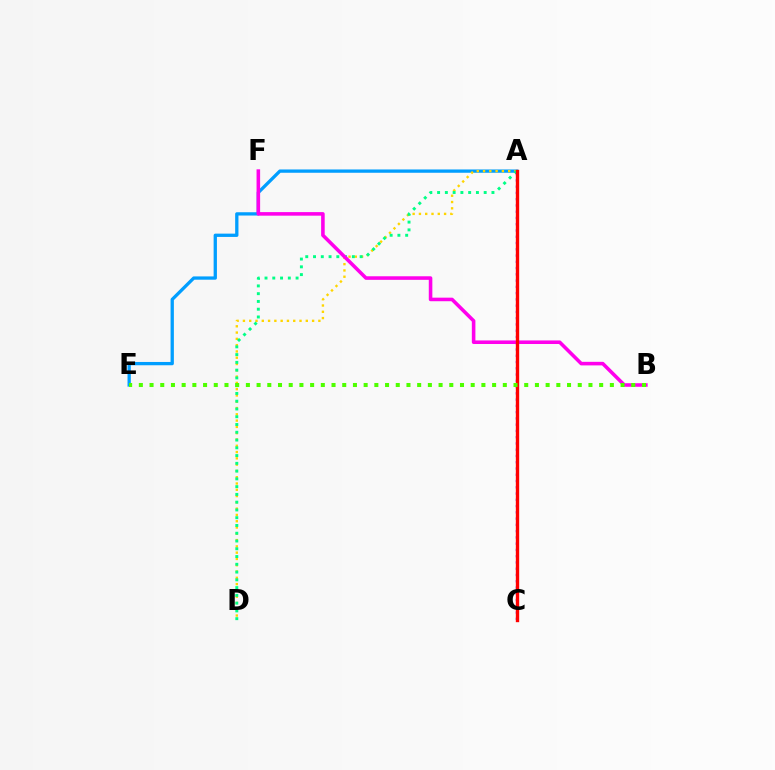{('A', 'E'): [{'color': '#009eff', 'line_style': 'solid', 'thickness': 2.37}], ('A', 'D'): [{'color': '#ffd500', 'line_style': 'dotted', 'thickness': 1.71}, {'color': '#00ff86', 'line_style': 'dotted', 'thickness': 2.11}], ('A', 'C'): [{'color': '#3700ff', 'line_style': 'dotted', 'thickness': 1.7}, {'color': '#ff0000', 'line_style': 'solid', 'thickness': 2.41}], ('B', 'F'): [{'color': '#ff00ed', 'line_style': 'solid', 'thickness': 2.57}], ('B', 'E'): [{'color': '#4fff00', 'line_style': 'dotted', 'thickness': 2.91}]}